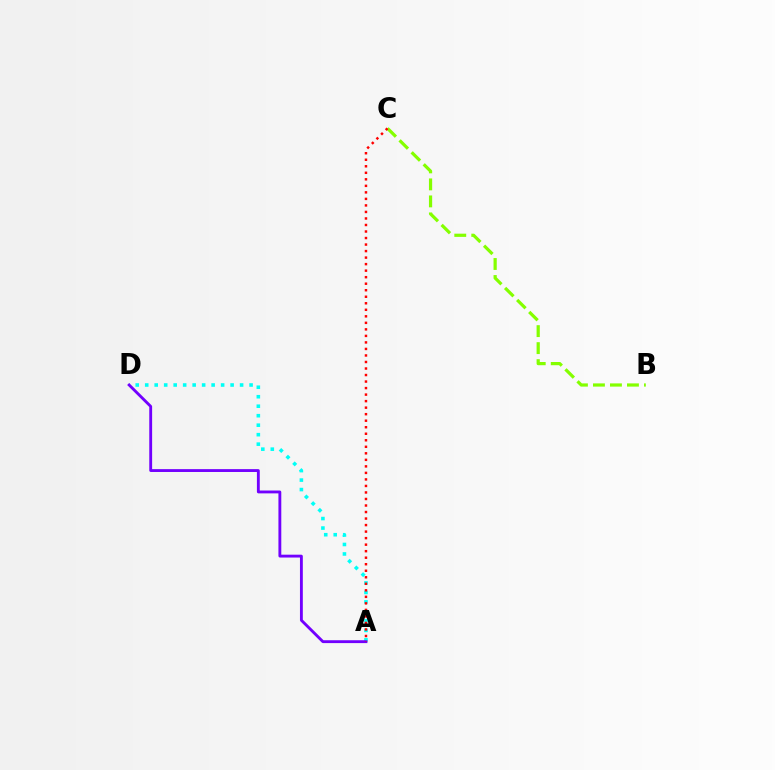{('A', 'D'): [{'color': '#00fff6', 'line_style': 'dotted', 'thickness': 2.58}, {'color': '#7200ff', 'line_style': 'solid', 'thickness': 2.06}], ('B', 'C'): [{'color': '#84ff00', 'line_style': 'dashed', 'thickness': 2.31}], ('A', 'C'): [{'color': '#ff0000', 'line_style': 'dotted', 'thickness': 1.77}]}